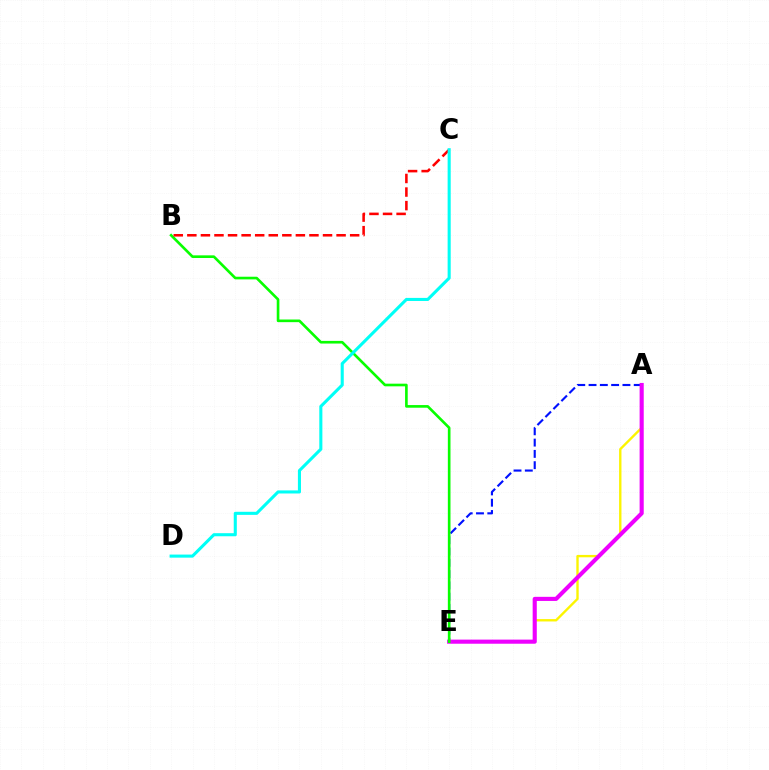{('A', 'E'): [{'color': '#0010ff', 'line_style': 'dashed', 'thickness': 1.53}, {'color': '#fcf500', 'line_style': 'solid', 'thickness': 1.7}, {'color': '#ee00ff', 'line_style': 'solid', 'thickness': 2.96}], ('B', 'E'): [{'color': '#08ff00', 'line_style': 'solid', 'thickness': 1.91}], ('B', 'C'): [{'color': '#ff0000', 'line_style': 'dashed', 'thickness': 1.84}], ('C', 'D'): [{'color': '#00fff6', 'line_style': 'solid', 'thickness': 2.22}]}